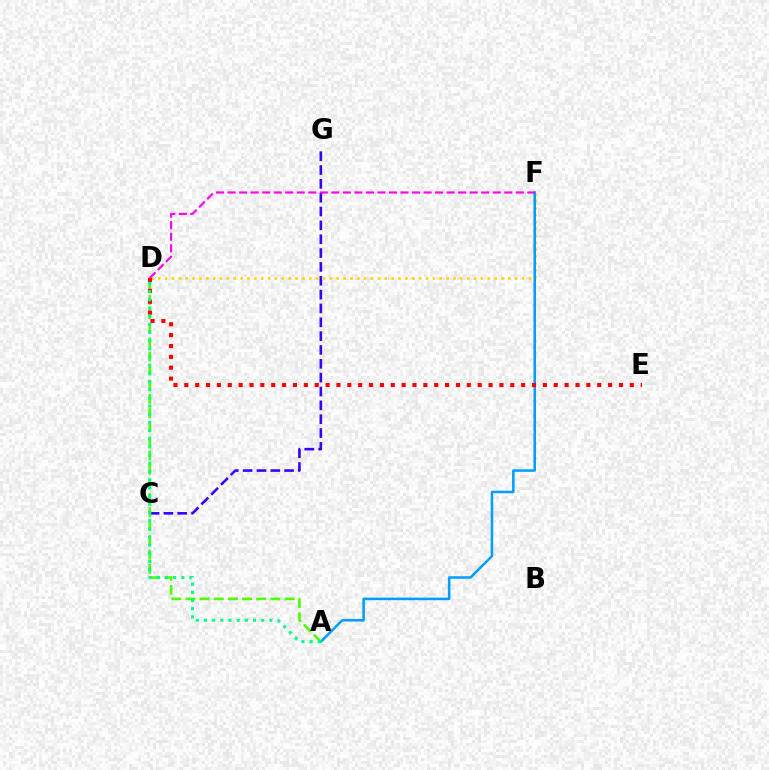{('D', 'F'): [{'color': '#ffd500', 'line_style': 'dotted', 'thickness': 1.87}, {'color': '#ff00ed', 'line_style': 'dashed', 'thickness': 1.57}], ('C', 'G'): [{'color': '#3700ff', 'line_style': 'dashed', 'thickness': 1.88}], ('A', 'F'): [{'color': '#009eff', 'line_style': 'solid', 'thickness': 1.82}], ('A', 'D'): [{'color': '#4fff00', 'line_style': 'dashed', 'thickness': 1.92}, {'color': '#00ff86', 'line_style': 'dotted', 'thickness': 2.22}], ('D', 'E'): [{'color': '#ff0000', 'line_style': 'dotted', 'thickness': 2.95}]}